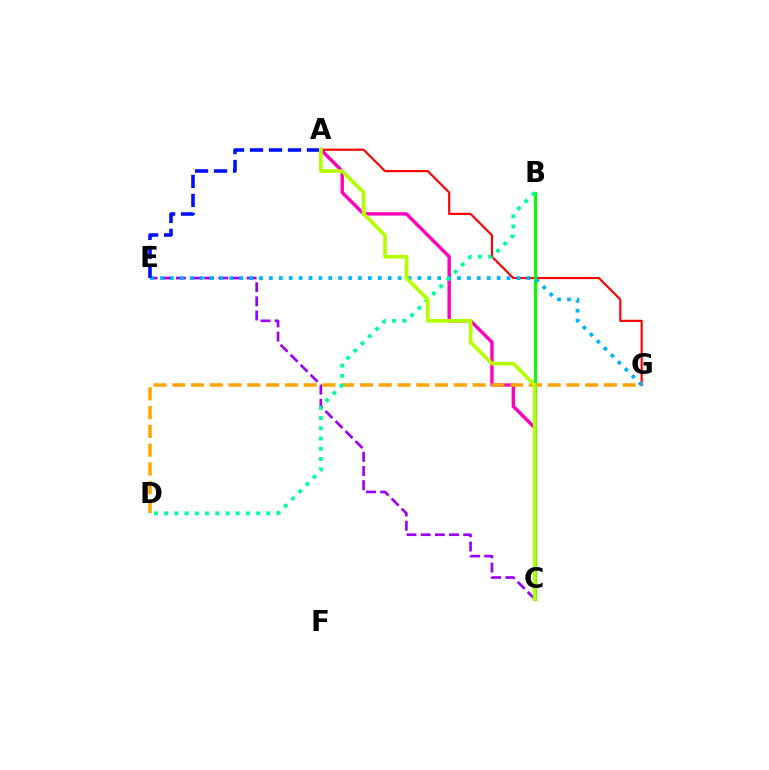{('C', 'E'): [{'color': '#9b00ff', 'line_style': 'dashed', 'thickness': 1.92}], ('A', 'G'): [{'color': '#ff0000', 'line_style': 'solid', 'thickness': 1.55}], ('A', 'C'): [{'color': '#ff00bd', 'line_style': 'solid', 'thickness': 2.45}, {'color': '#b3ff00', 'line_style': 'solid', 'thickness': 2.63}], ('B', 'C'): [{'color': '#08ff00', 'line_style': 'solid', 'thickness': 2.16}], ('D', 'G'): [{'color': '#ffa500', 'line_style': 'dashed', 'thickness': 2.55}], ('E', 'G'): [{'color': '#00b5ff', 'line_style': 'dotted', 'thickness': 2.69}], ('B', 'D'): [{'color': '#00ff9d', 'line_style': 'dotted', 'thickness': 2.78}], ('A', 'E'): [{'color': '#0010ff', 'line_style': 'dashed', 'thickness': 2.58}]}